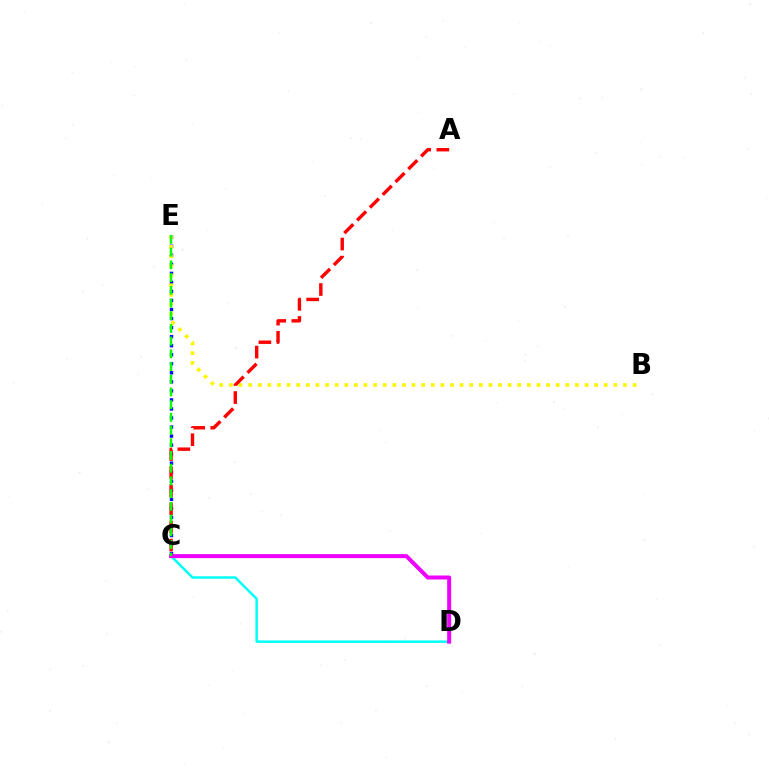{('C', 'D'): [{'color': '#00fff6', 'line_style': 'solid', 'thickness': 1.78}, {'color': '#ee00ff', 'line_style': 'solid', 'thickness': 2.87}], ('C', 'E'): [{'color': '#0010ff', 'line_style': 'dotted', 'thickness': 2.46}, {'color': '#08ff00', 'line_style': 'dashed', 'thickness': 1.73}], ('B', 'E'): [{'color': '#fcf500', 'line_style': 'dotted', 'thickness': 2.61}], ('A', 'C'): [{'color': '#ff0000', 'line_style': 'dashed', 'thickness': 2.46}]}